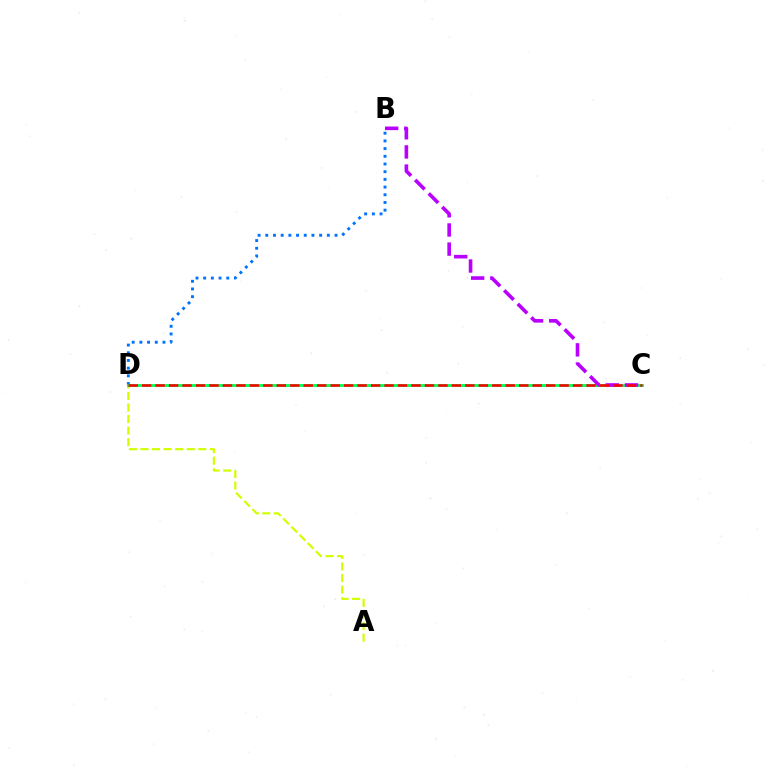{('B', 'D'): [{'color': '#0074ff', 'line_style': 'dotted', 'thickness': 2.09}], ('A', 'D'): [{'color': '#d1ff00', 'line_style': 'dashed', 'thickness': 1.57}], ('C', 'D'): [{'color': '#00ff5c', 'line_style': 'solid', 'thickness': 2.06}, {'color': '#ff0000', 'line_style': 'dashed', 'thickness': 1.83}], ('B', 'C'): [{'color': '#b900ff', 'line_style': 'dashed', 'thickness': 2.6}]}